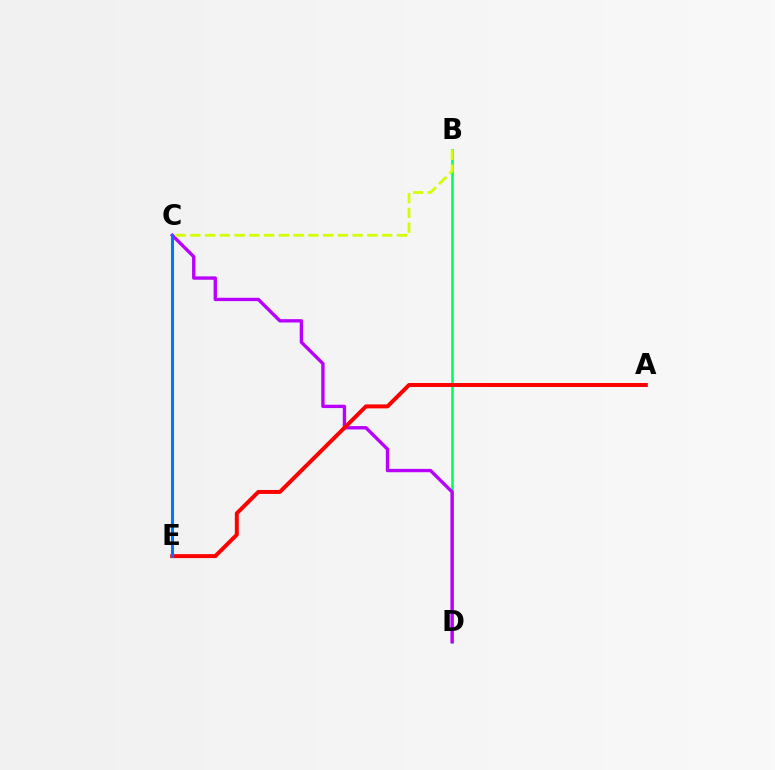{('B', 'D'): [{'color': '#00ff5c', 'line_style': 'solid', 'thickness': 1.89}], ('C', 'D'): [{'color': '#b900ff', 'line_style': 'solid', 'thickness': 2.41}], ('B', 'C'): [{'color': '#d1ff00', 'line_style': 'dashed', 'thickness': 2.0}], ('A', 'E'): [{'color': '#ff0000', 'line_style': 'solid', 'thickness': 2.86}], ('C', 'E'): [{'color': '#0074ff', 'line_style': 'solid', 'thickness': 2.2}]}